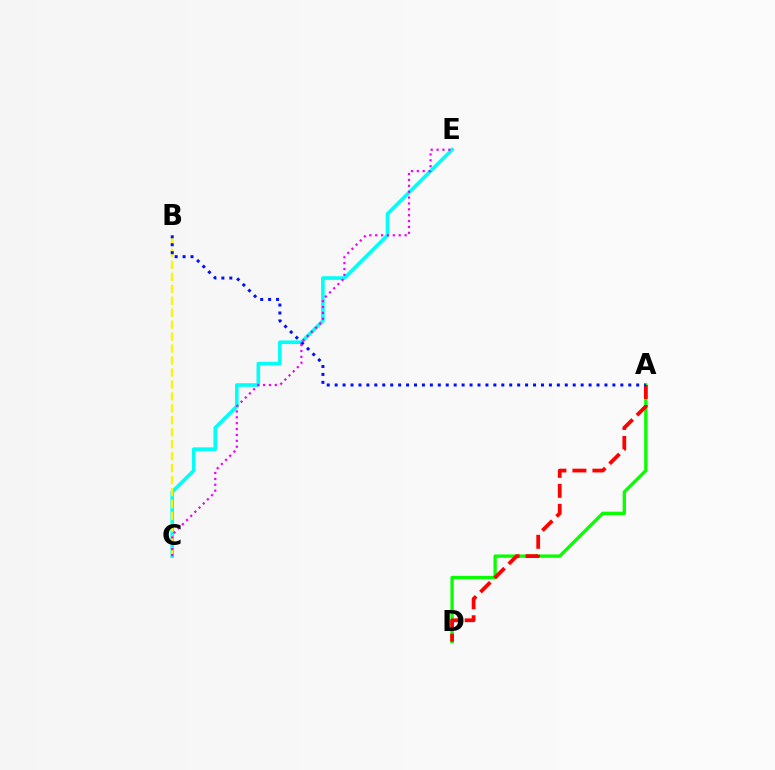{('C', 'E'): [{'color': '#00fff6', 'line_style': 'solid', 'thickness': 2.61}, {'color': '#ee00ff', 'line_style': 'dotted', 'thickness': 1.6}], ('A', 'D'): [{'color': '#08ff00', 'line_style': 'solid', 'thickness': 2.39}, {'color': '#ff0000', 'line_style': 'dashed', 'thickness': 2.71}], ('B', 'C'): [{'color': '#fcf500', 'line_style': 'dashed', 'thickness': 1.62}], ('A', 'B'): [{'color': '#0010ff', 'line_style': 'dotted', 'thickness': 2.16}]}